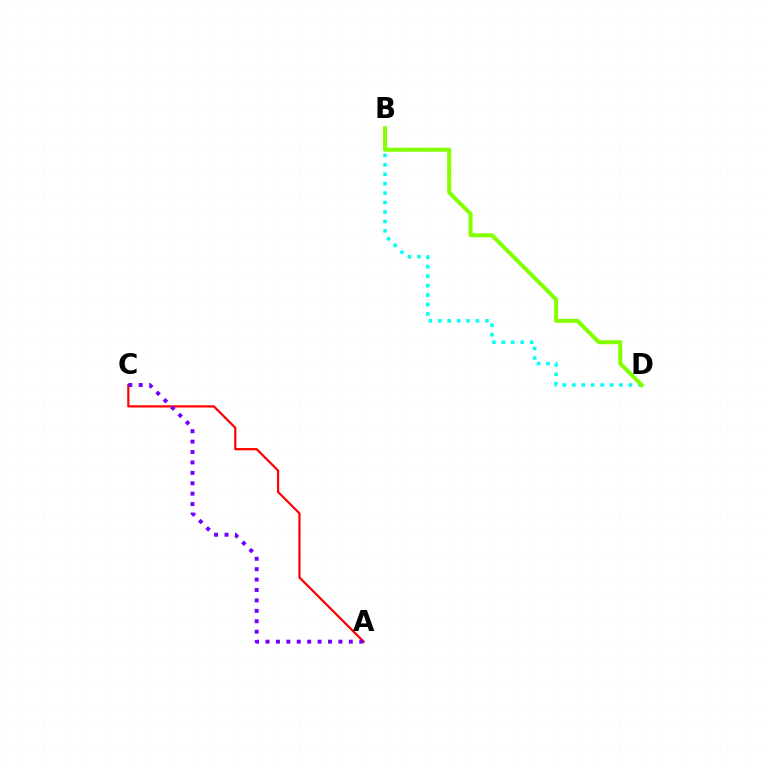{('B', 'D'): [{'color': '#00fff6', 'line_style': 'dotted', 'thickness': 2.56}, {'color': '#84ff00', 'line_style': 'solid', 'thickness': 2.9}], ('A', 'C'): [{'color': '#ff0000', 'line_style': 'solid', 'thickness': 1.6}, {'color': '#7200ff', 'line_style': 'dotted', 'thickness': 2.83}]}